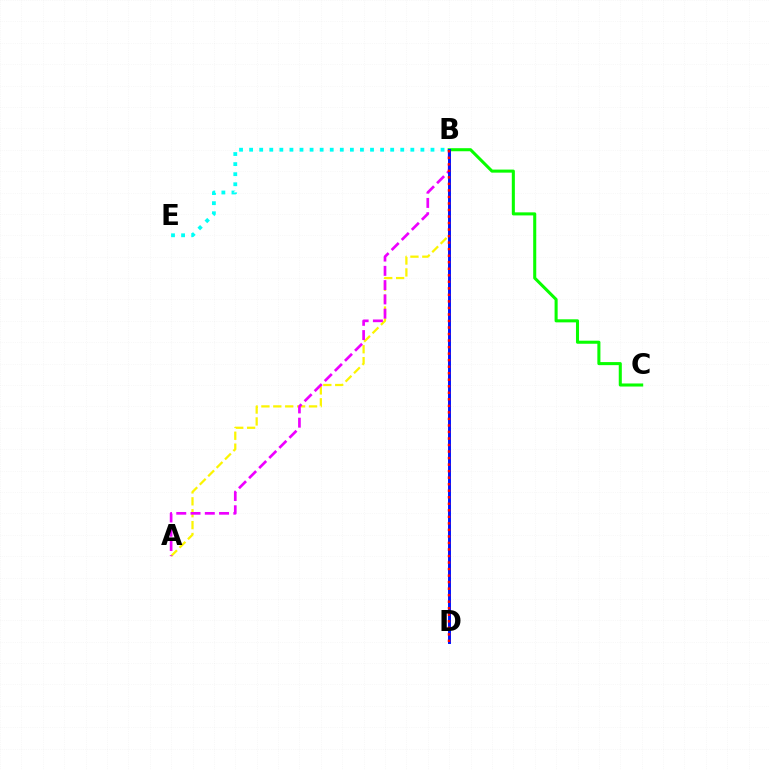{('A', 'B'): [{'color': '#fcf500', 'line_style': 'dashed', 'thickness': 1.62}, {'color': '#ee00ff', 'line_style': 'dashed', 'thickness': 1.94}], ('B', 'C'): [{'color': '#08ff00', 'line_style': 'solid', 'thickness': 2.2}], ('B', 'D'): [{'color': '#0010ff', 'line_style': 'solid', 'thickness': 2.12}, {'color': '#ff0000', 'line_style': 'dotted', 'thickness': 1.77}], ('B', 'E'): [{'color': '#00fff6', 'line_style': 'dotted', 'thickness': 2.74}]}